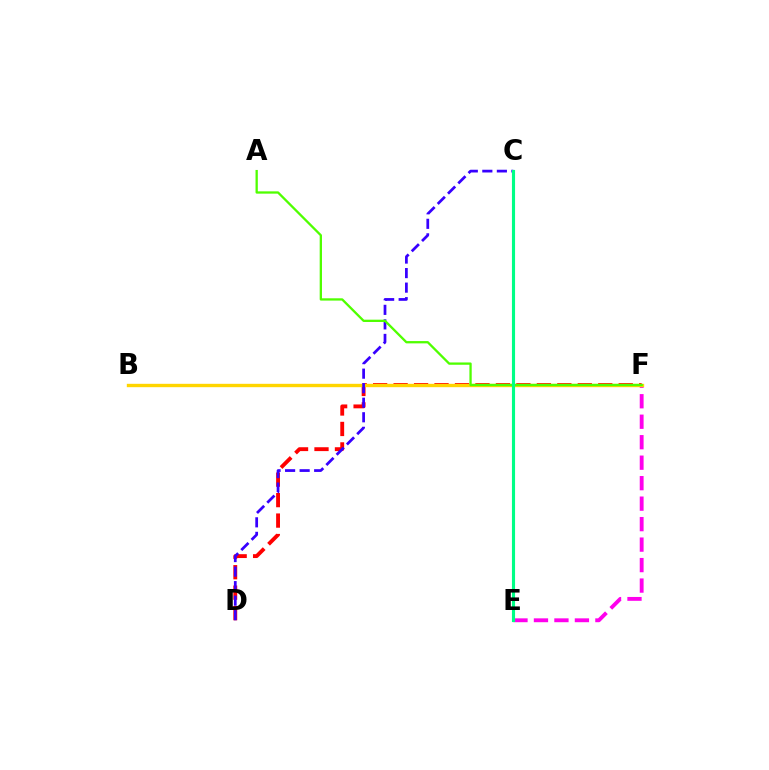{('D', 'F'): [{'color': '#ff0000', 'line_style': 'dashed', 'thickness': 2.78}], ('C', 'E'): [{'color': '#009eff', 'line_style': 'dotted', 'thickness': 2.0}, {'color': '#00ff86', 'line_style': 'solid', 'thickness': 2.25}], ('E', 'F'): [{'color': '#ff00ed', 'line_style': 'dashed', 'thickness': 2.78}], ('B', 'F'): [{'color': '#ffd500', 'line_style': 'solid', 'thickness': 2.43}], ('C', 'D'): [{'color': '#3700ff', 'line_style': 'dashed', 'thickness': 1.97}], ('A', 'F'): [{'color': '#4fff00', 'line_style': 'solid', 'thickness': 1.66}]}